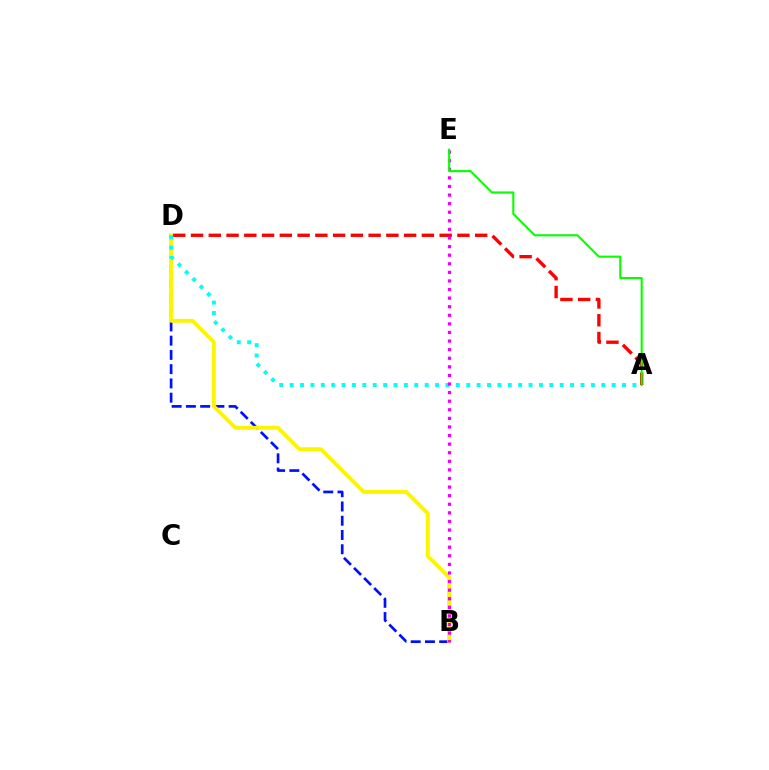{('A', 'D'): [{'color': '#ff0000', 'line_style': 'dashed', 'thickness': 2.41}, {'color': '#00fff6', 'line_style': 'dotted', 'thickness': 2.82}], ('B', 'D'): [{'color': '#0010ff', 'line_style': 'dashed', 'thickness': 1.94}, {'color': '#fcf500', 'line_style': 'solid', 'thickness': 2.77}], ('B', 'E'): [{'color': '#ee00ff', 'line_style': 'dotted', 'thickness': 2.33}], ('A', 'E'): [{'color': '#08ff00', 'line_style': 'solid', 'thickness': 1.52}]}